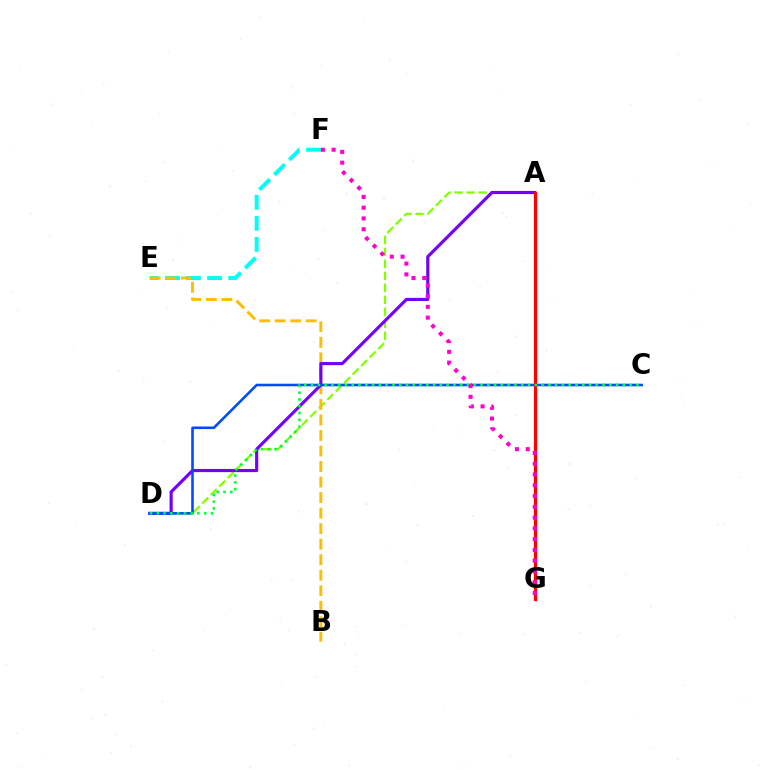{('E', 'F'): [{'color': '#00fff6', 'line_style': 'dashed', 'thickness': 2.86}], ('A', 'D'): [{'color': '#84ff00', 'line_style': 'dashed', 'thickness': 1.63}, {'color': '#7200ff', 'line_style': 'solid', 'thickness': 2.27}], ('B', 'E'): [{'color': '#ffbd00', 'line_style': 'dashed', 'thickness': 2.11}], ('C', 'D'): [{'color': '#004bff', 'line_style': 'solid', 'thickness': 1.87}, {'color': '#00ff39', 'line_style': 'dotted', 'thickness': 1.84}], ('A', 'G'): [{'color': '#ff0000', 'line_style': 'solid', 'thickness': 2.33}], ('F', 'G'): [{'color': '#ff00cf', 'line_style': 'dotted', 'thickness': 2.93}]}